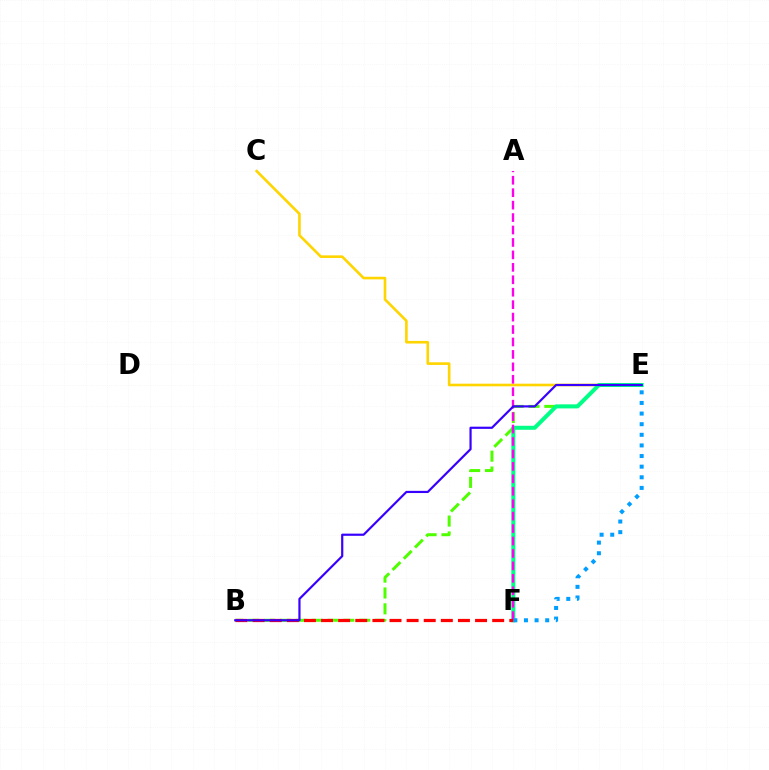{('C', 'E'): [{'color': '#ffd500', 'line_style': 'solid', 'thickness': 1.89}], ('B', 'E'): [{'color': '#4fff00', 'line_style': 'dashed', 'thickness': 2.15}, {'color': '#3700ff', 'line_style': 'solid', 'thickness': 1.57}], ('E', 'F'): [{'color': '#00ff86', 'line_style': 'solid', 'thickness': 2.89}, {'color': '#009eff', 'line_style': 'dotted', 'thickness': 2.89}], ('A', 'F'): [{'color': '#ff00ed', 'line_style': 'dashed', 'thickness': 1.69}], ('B', 'F'): [{'color': '#ff0000', 'line_style': 'dashed', 'thickness': 2.32}]}